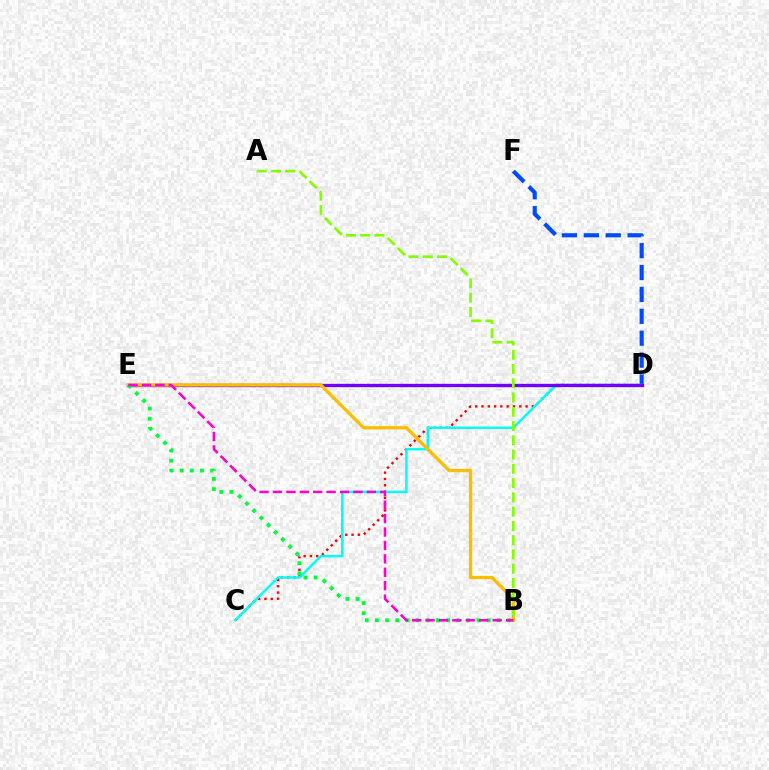{('C', 'D'): [{'color': '#ff0000', 'line_style': 'dotted', 'thickness': 1.71}, {'color': '#00fff6', 'line_style': 'solid', 'thickness': 1.77}], ('D', 'F'): [{'color': '#004bff', 'line_style': 'dashed', 'thickness': 2.97}], ('D', 'E'): [{'color': '#7200ff', 'line_style': 'solid', 'thickness': 2.4}], ('B', 'E'): [{'color': '#ffbd00', 'line_style': 'solid', 'thickness': 2.38}, {'color': '#00ff39', 'line_style': 'dotted', 'thickness': 2.76}, {'color': '#ff00cf', 'line_style': 'dashed', 'thickness': 1.82}], ('A', 'B'): [{'color': '#84ff00', 'line_style': 'dashed', 'thickness': 1.94}]}